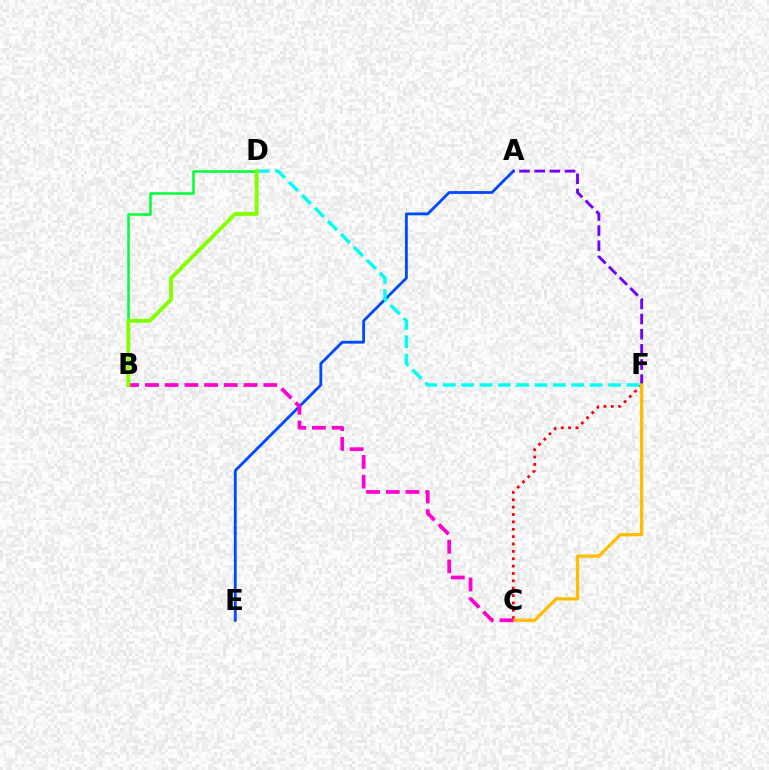{('A', 'E'): [{'color': '#004bff', 'line_style': 'solid', 'thickness': 2.04}], ('B', 'D'): [{'color': '#00ff39', 'line_style': 'solid', 'thickness': 1.82}, {'color': '#84ff00', 'line_style': 'solid', 'thickness': 2.84}], ('C', 'F'): [{'color': '#ff0000', 'line_style': 'dotted', 'thickness': 2.0}, {'color': '#ffbd00', 'line_style': 'solid', 'thickness': 2.36}], ('A', 'F'): [{'color': '#7200ff', 'line_style': 'dashed', 'thickness': 2.06}], ('D', 'F'): [{'color': '#00fff6', 'line_style': 'dashed', 'thickness': 2.5}], ('B', 'C'): [{'color': '#ff00cf', 'line_style': 'dashed', 'thickness': 2.68}]}